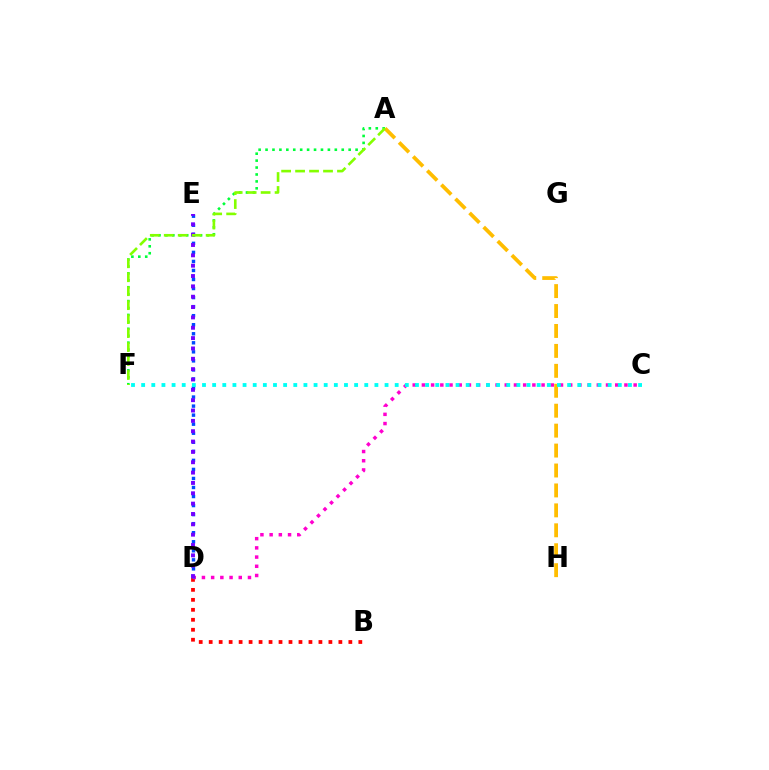{('B', 'D'): [{'color': '#ff0000', 'line_style': 'dotted', 'thickness': 2.71}], ('C', 'D'): [{'color': '#ff00cf', 'line_style': 'dotted', 'thickness': 2.5}], ('A', 'H'): [{'color': '#ffbd00', 'line_style': 'dashed', 'thickness': 2.71}], ('A', 'F'): [{'color': '#00ff39', 'line_style': 'dotted', 'thickness': 1.88}, {'color': '#84ff00', 'line_style': 'dashed', 'thickness': 1.9}], ('D', 'E'): [{'color': '#004bff', 'line_style': 'dotted', 'thickness': 2.46}, {'color': '#7200ff', 'line_style': 'dotted', 'thickness': 2.81}], ('C', 'F'): [{'color': '#00fff6', 'line_style': 'dotted', 'thickness': 2.76}]}